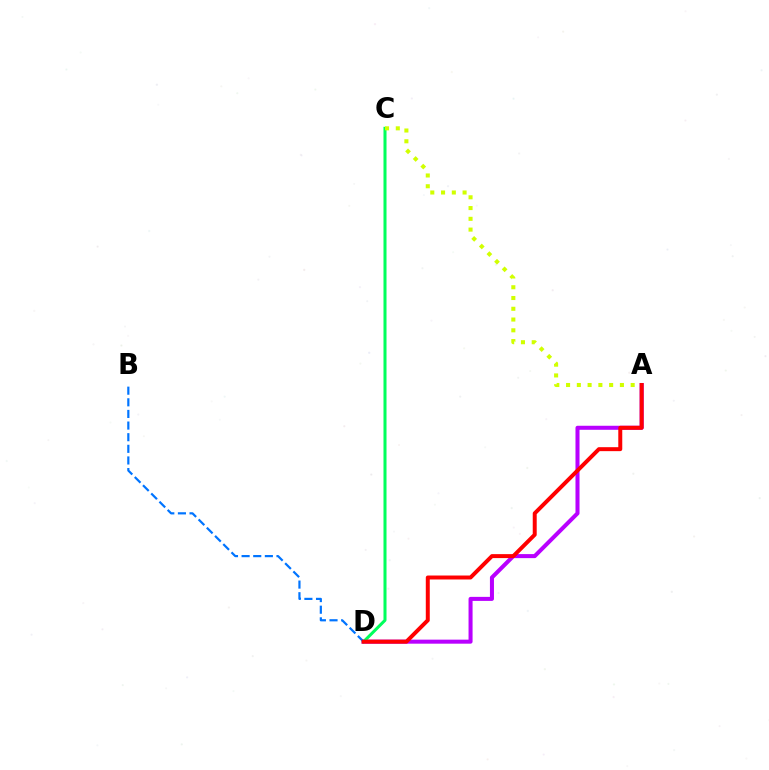{('A', 'D'): [{'color': '#b900ff', 'line_style': 'solid', 'thickness': 2.9}, {'color': '#ff0000', 'line_style': 'solid', 'thickness': 2.86}], ('C', 'D'): [{'color': '#00ff5c', 'line_style': 'solid', 'thickness': 2.18}], ('A', 'C'): [{'color': '#d1ff00', 'line_style': 'dotted', 'thickness': 2.93}], ('B', 'D'): [{'color': '#0074ff', 'line_style': 'dashed', 'thickness': 1.58}]}